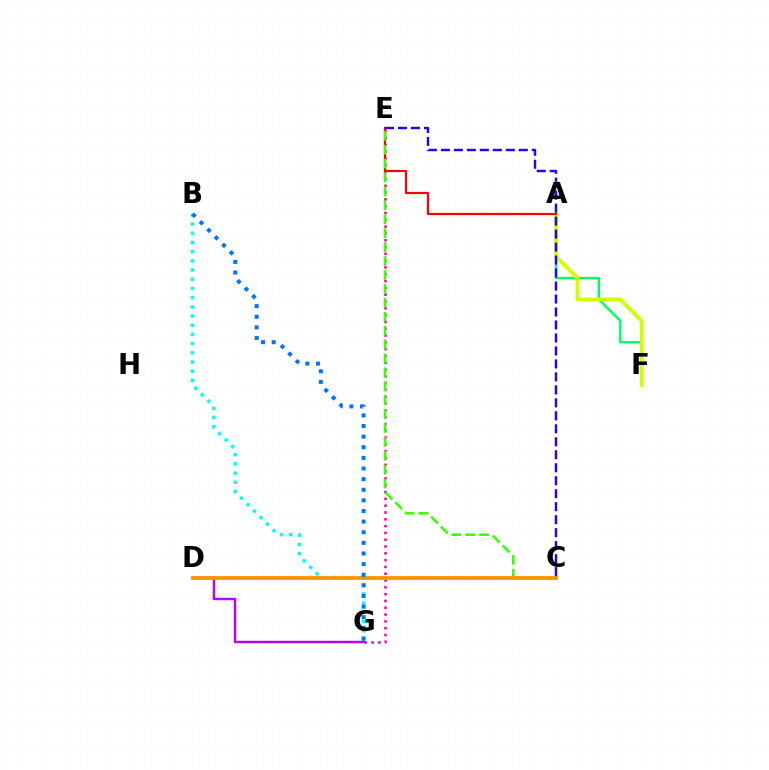{('E', 'G'): [{'color': '#ff00ac', 'line_style': 'dotted', 'thickness': 1.85}], ('A', 'F'): [{'color': '#00ff5c', 'line_style': 'solid', 'thickness': 1.74}, {'color': '#d1ff00', 'line_style': 'solid', 'thickness': 2.76}], ('B', 'G'): [{'color': '#00fff6', 'line_style': 'dotted', 'thickness': 2.5}, {'color': '#0074ff', 'line_style': 'dotted', 'thickness': 2.89}], ('A', 'E'): [{'color': '#ff0000', 'line_style': 'solid', 'thickness': 1.59}], ('C', 'E'): [{'color': '#3dff00', 'line_style': 'dashed', 'thickness': 1.89}, {'color': '#2500ff', 'line_style': 'dashed', 'thickness': 1.76}], ('D', 'G'): [{'color': '#b900ff', 'line_style': 'solid', 'thickness': 1.77}], ('C', 'D'): [{'color': '#ff9400', 'line_style': 'solid', 'thickness': 2.76}]}